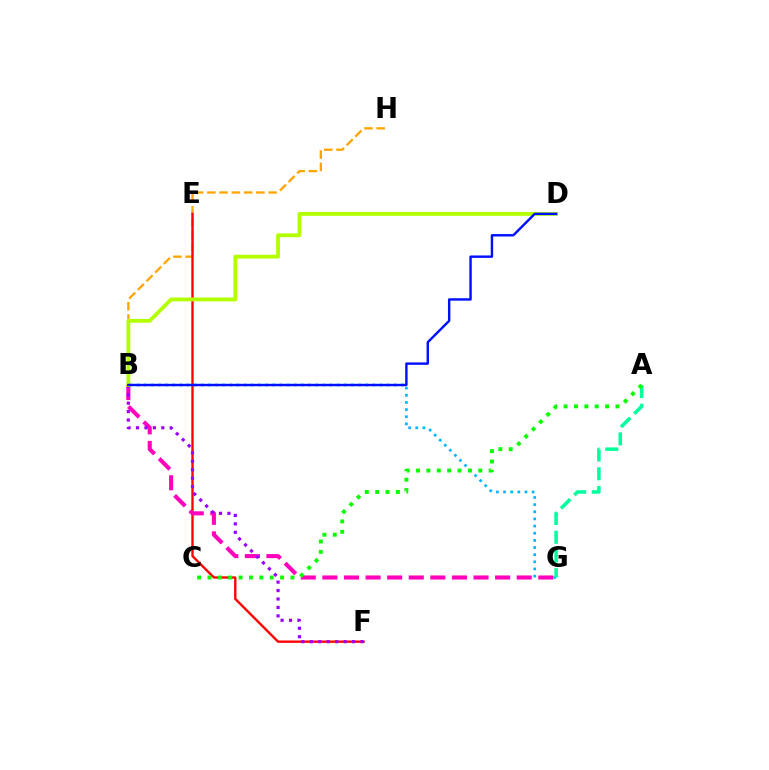{('B', 'G'): [{'color': '#00b5ff', 'line_style': 'dotted', 'thickness': 1.94}, {'color': '#ff00bd', 'line_style': 'dashed', 'thickness': 2.93}], ('B', 'H'): [{'color': '#ffa500', 'line_style': 'dashed', 'thickness': 1.67}], ('A', 'G'): [{'color': '#00ff9d', 'line_style': 'dashed', 'thickness': 2.55}], ('E', 'F'): [{'color': '#ff0000', 'line_style': 'solid', 'thickness': 1.7}], ('B', 'F'): [{'color': '#9b00ff', 'line_style': 'dotted', 'thickness': 2.29}], ('B', 'D'): [{'color': '#b3ff00', 'line_style': 'solid', 'thickness': 2.76}, {'color': '#0010ff', 'line_style': 'solid', 'thickness': 1.74}], ('A', 'C'): [{'color': '#08ff00', 'line_style': 'dotted', 'thickness': 2.82}]}